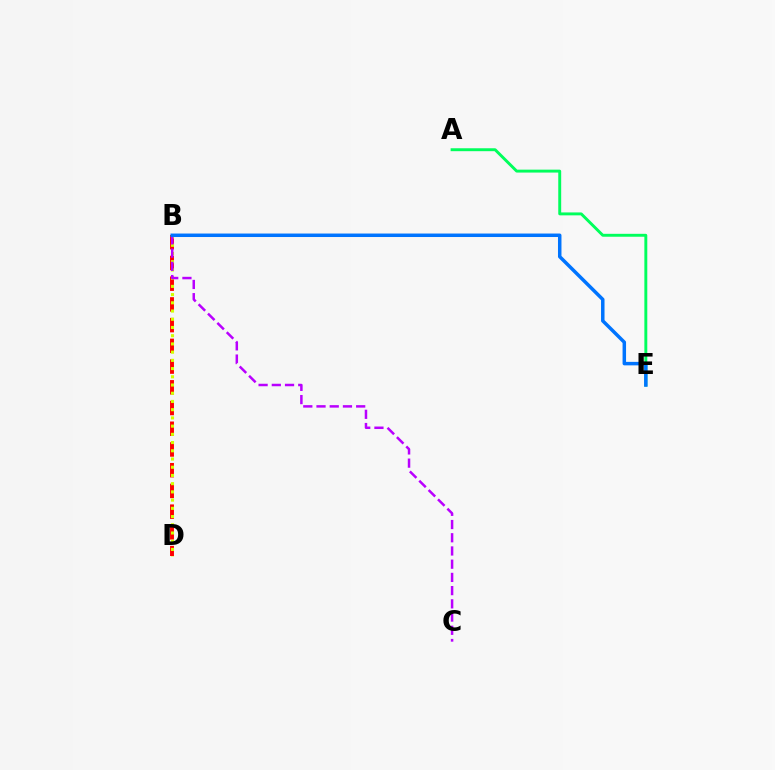{('B', 'D'): [{'color': '#ff0000', 'line_style': 'dashed', 'thickness': 2.82}, {'color': '#d1ff00', 'line_style': 'dotted', 'thickness': 2.23}], ('A', 'E'): [{'color': '#00ff5c', 'line_style': 'solid', 'thickness': 2.1}], ('B', 'C'): [{'color': '#b900ff', 'line_style': 'dashed', 'thickness': 1.8}], ('B', 'E'): [{'color': '#0074ff', 'line_style': 'solid', 'thickness': 2.51}]}